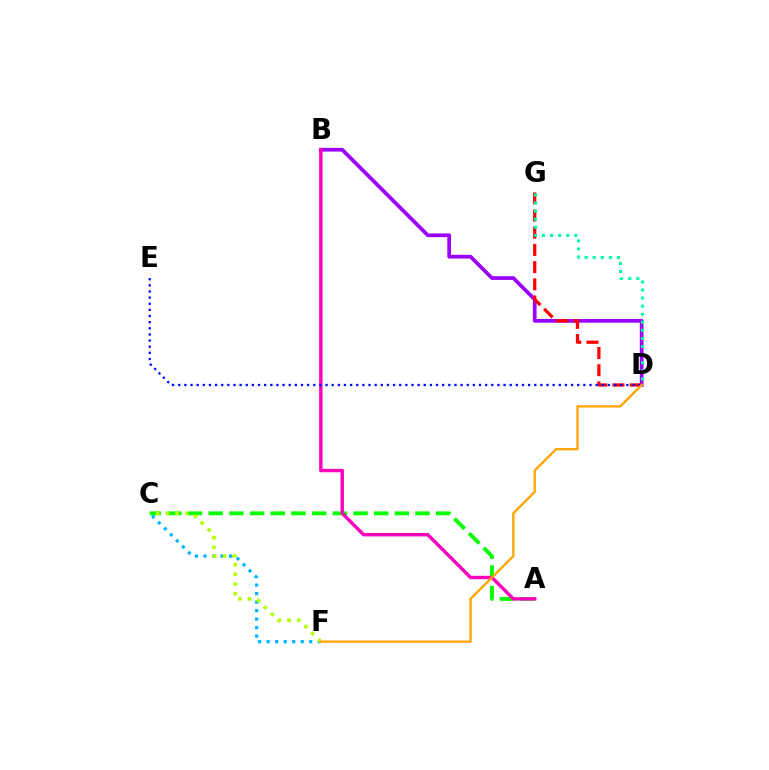{('A', 'C'): [{'color': '#08ff00', 'line_style': 'dashed', 'thickness': 2.81}], ('B', 'D'): [{'color': '#9b00ff', 'line_style': 'solid', 'thickness': 2.68}], ('D', 'G'): [{'color': '#ff0000', 'line_style': 'dashed', 'thickness': 2.34}, {'color': '#00ff9d', 'line_style': 'dotted', 'thickness': 2.19}], ('A', 'B'): [{'color': '#ff00bd', 'line_style': 'solid', 'thickness': 2.45}], ('D', 'E'): [{'color': '#0010ff', 'line_style': 'dotted', 'thickness': 1.67}], ('C', 'F'): [{'color': '#00b5ff', 'line_style': 'dotted', 'thickness': 2.31}, {'color': '#b3ff00', 'line_style': 'dotted', 'thickness': 2.63}], ('D', 'F'): [{'color': '#ffa500', 'line_style': 'solid', 'thickness': 1.69}]}